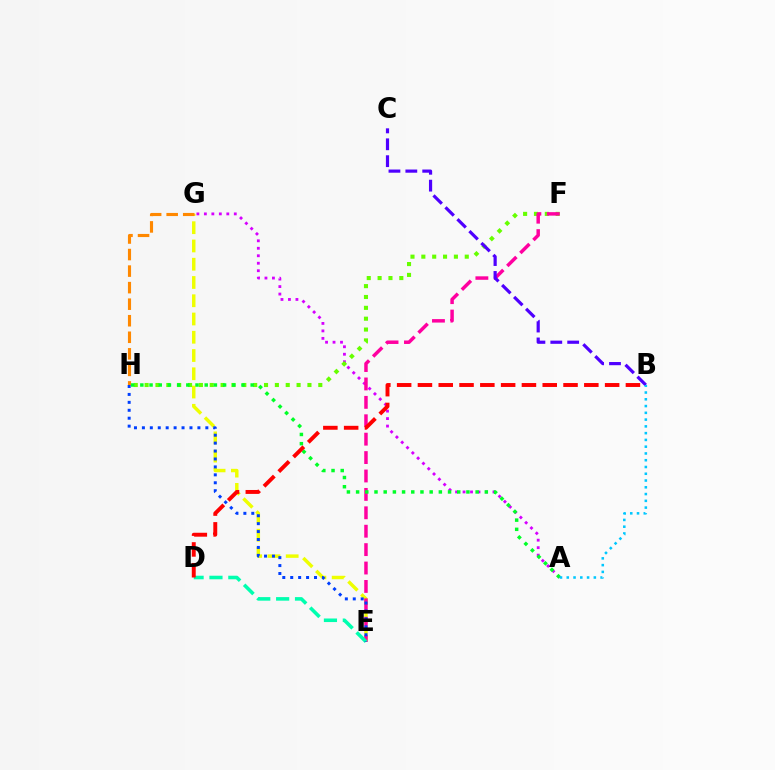{('A', 'G'): [{'color': '#d600ff', 'line_style': 'dotted', 'thickness': 2.03}], ('E', 'G'): [{'color': '#eeff00', 'line_style': 'dashed', 'thickness': 2.48}], ('F', 'H'): [{'color': '#66ff00', 'line_style': 'dotted', 'thickness': 2.95}], ('G', 'H'): [{'color': '#ff8800', 'line_style': 'dashed', 'thickness': 2.25}], ('E', 'F'): [{'color': '#ff00a0', 'line_style': 'dashed', 'thickness': 2.5}], ('D', 'E'): [{'color': '#00ffaf', 'line_style': 'dashed', 'thickness': 2.56}], ('E', 'H'): [{'color': '#003fff', 'line_style': 'dotted', 'thickness': 2.15}], ('A', 'H'): [{'color': '#00ff27', 'line_style': 'dotted', 'thickness': 2.5}], ('B', 'C'): [{'color': '#4f00ff', 'line_style': 'dashed', 'thickness': 2.29}], ('B', 'D'): [{'color': '#ff0000', 'line_style': 'dashed', 'thickness': 2.83}], ('A', 'B'): [{'color': '#00c7ff', 'line_style': 'dotted', 'thickness': 1.84}]}